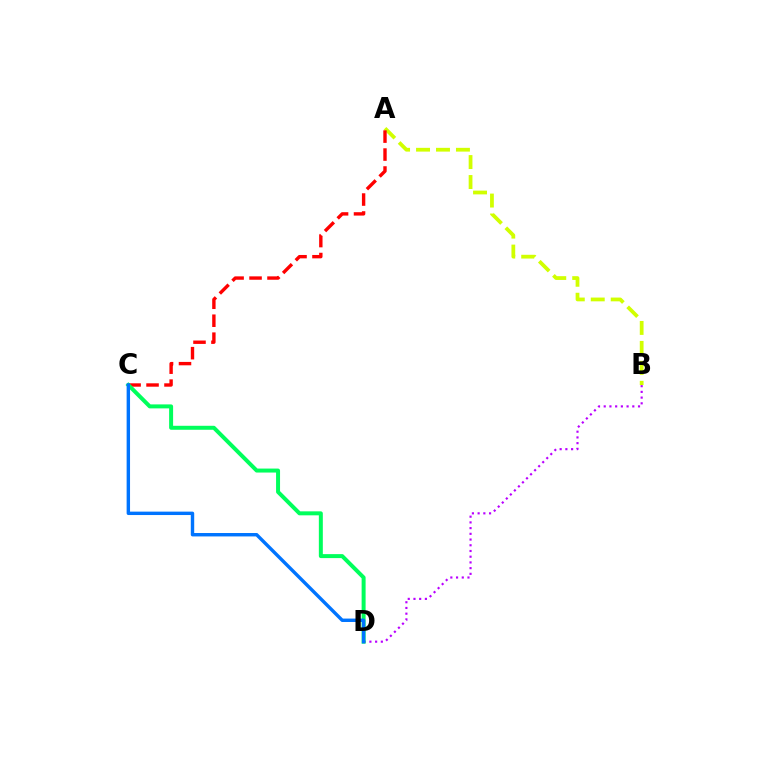{('A', 'B'): [{'color': '#d1ff00', 'line_style': 'dashed', 'thickness': 2.71}], ('B', 'D'): [{'color': '#b900ff', 'line_style': 'dotted', 'thickness': 1.55}], ('A', 'C'): [{'color': '#ff0000', 'line_style': 'dashed', 'thickness': 2.44}], ('C', 'D'): [{'color': '#00ff5c', 'line_style': 'solid', 'thickness': 2.87}, {'color': '#0074ff', 'line_style': 'solid', 'thickness': 2.46}]}